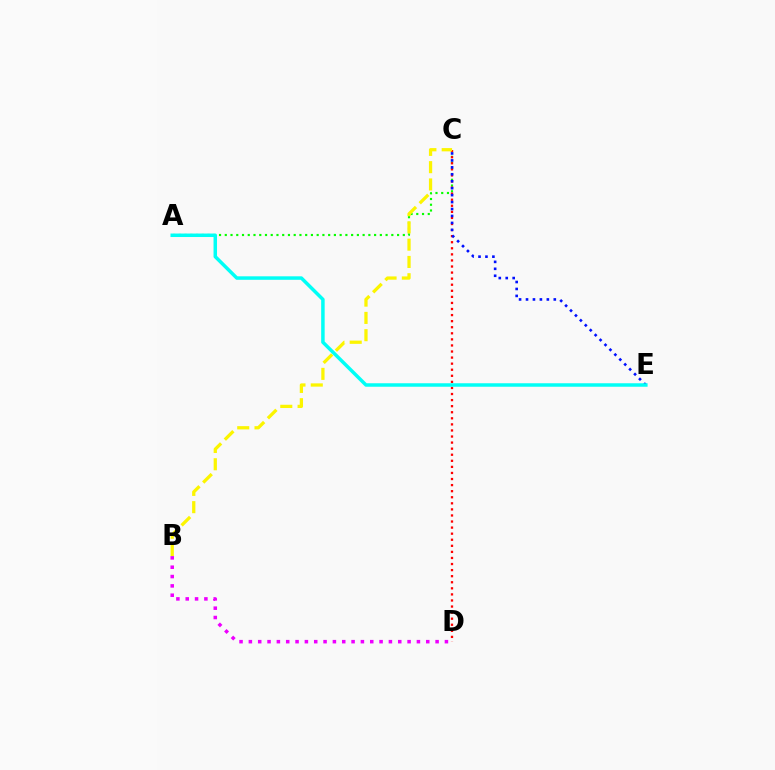{('A', 'C'): [{'color': '#08ff00', 'line_style': 'dotted', 'thickness': 1.56}], ('C', 'D'): [{'color': '#ff0000', 'line_style': 'dotted', 'thickness': 1.65}], ('B', 'C'): [{'color': '#fcf500', 'line_style': 'dashed', 'thickness': 2.35}], ('C', 'E'): [{'color': '#0010ff', 'line_style': 'dotted', 'thickness': 1.89}], ('A', 'E'): [{'color': '#00fff6', 'line_style': 'solid', 'thickness': 2.51}], ('B', 'D'): [{'color': '#ee00ff', 'line_style': 'dotted', 'thickness': 2.54}]}